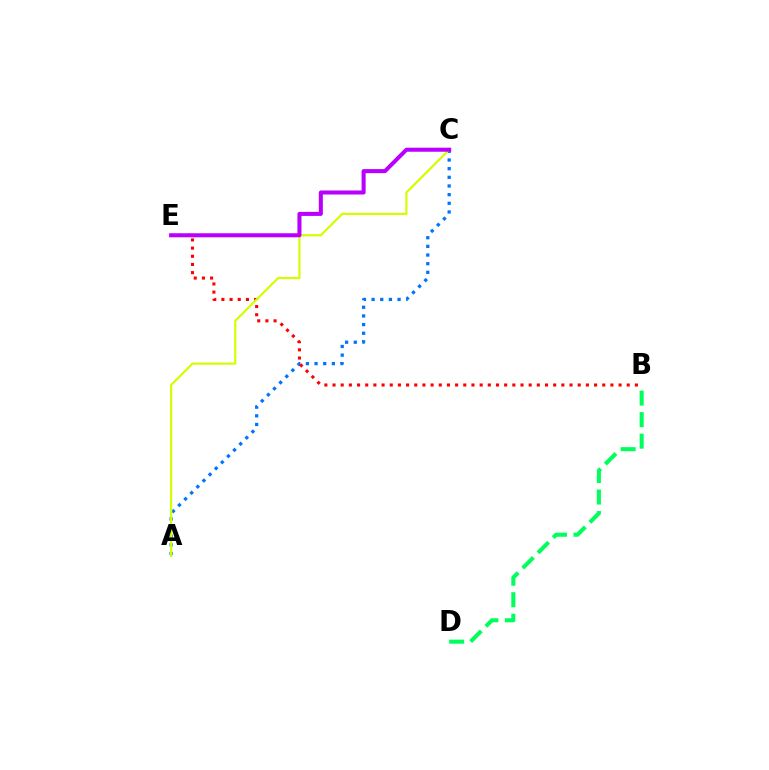{('A', 'C'): [{'color': '#0074ff', 'line_style': 'dotted', 'thickness': 2.35}, {'color': '#d1ff00', 'line_style': 'solid', 'thickness': 1.56}], ('B', 'D'): [{'color': '#00ff5c', 'line_style': 'dashed', 'thickness': 2.92}], ('B', 'E'): [{'color': '#ff0000', 'line_style': 'dotted', 'thickness': 2.22}], ('C', 'E'): [{'color': '#b900ff', 'line_style': 'solid', 'thickness': 2.91}]}